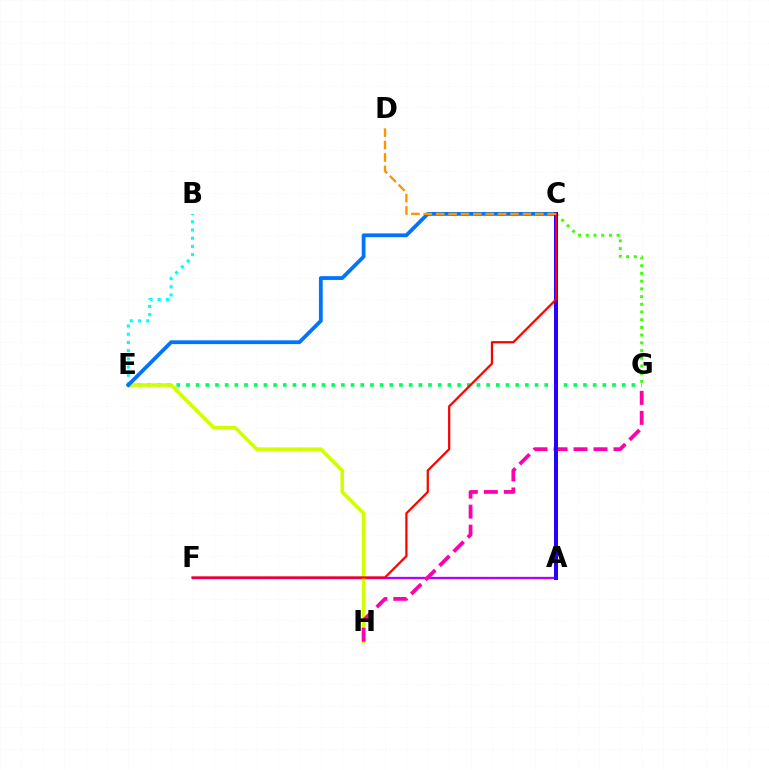{('E', 'G'): [{'color': '#00ff5c', 'line_style': 'dotted', 'thickness': 2.63}], ('A', 'F'): [{'color': '#b900ff', 'line_style': 'solid', 'thickness': 1.67}], ('C', 'G'): [{'color': '#3dff00', 'line_style': 'dotted', 'thickness': 2.1}], ('B', 'E'): [{'color': '#00fff6', 'line_style': 'dotted', 'thickness': 2.23}], ('E', 'H'): [{'color': '#d1ff00', 'line_style': 'solid', 'thickness': 2.6}], ('G', 'H'): [{'color': '#ff00ac', 'line_style': 'dashed', 'thickness': 2.72}], ('C', 'E'): [{'color': '#0074ff', 'line_style': 'solid', 'thickness': 2.73}], ('A', 'C'): [{'color': '#2500ff', 'line_style': 'solid', 'thickness': 2.86}], ('C', 'F'): [{'color': '#ff0000', 'line_style': 'solid', 'thickness': 1.6}], ('C', 'D'): [{'color': '#ff9400', 'line_style': 'dashed', 'thickness': 1.68}]}